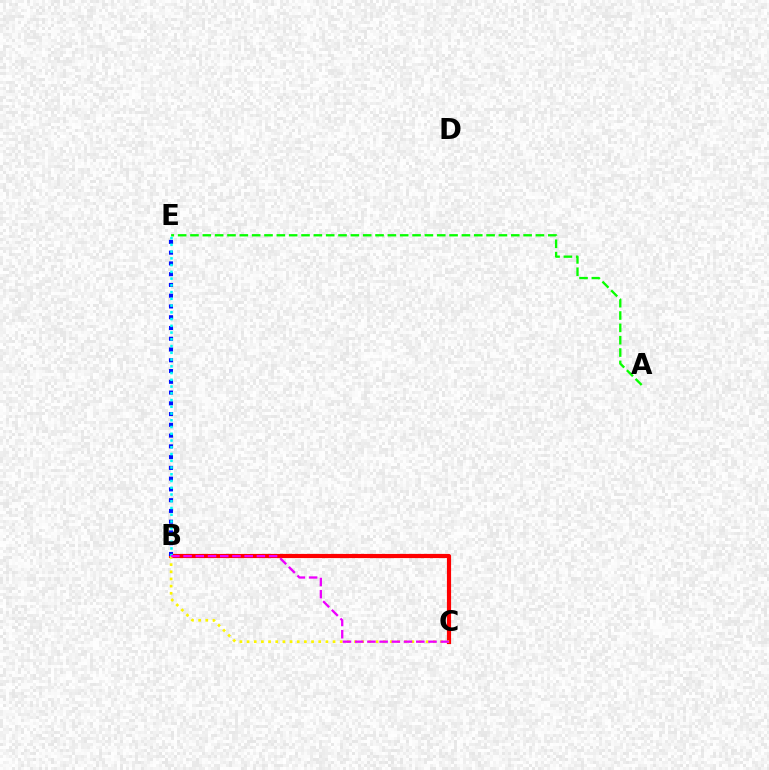{('B', 'C'): [{'color': '#ff0000', 'line_style': 'solid', 'thickness': 3.0}, {'color': '#fcf500', 'line_style': 'dotted', 'thickness': 1.95}, {'color': '#ee00ff', 'line_style': 'dashed', 'thickness': 1.66}], ('B', 'E'): [{'color': '#0010ff', 'line_style': 'dotted', 'thickness': 2.92}, {'color': '#00fff6', 'line_style': 'dotted', 'thickness': 1.83}], ('A', 'E'): [{'color': '#08ff00', 'line_style': 'dashed', 'thickness': 1.68}]}